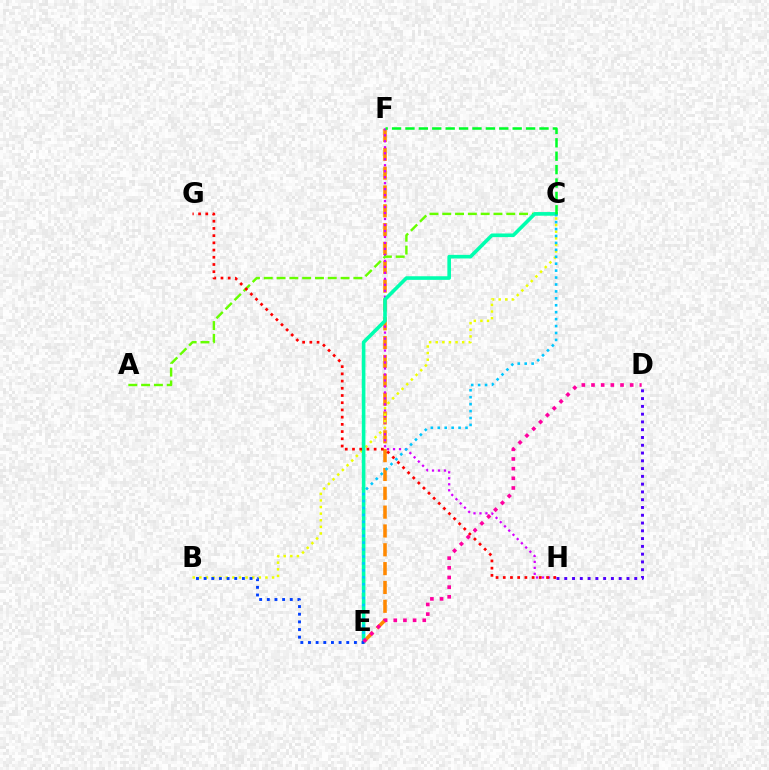{('D', 'H'): [{'color': '#4f00ff', 'line_style': 'dotted', 'thickness': 2.11}], ('E', 'F'): [{'color': '#ff8800', 'line_style': 'dashed', 'thickness': 2.56}], ('F', 'H'): [{'color': '#d600ff', 'line_style': 'dotted', 'thickness': 1.62}], ('B', 'C'): [{'color': '#eeff00', 'line_style': 'dotted', 'thickness': 1.8}], ('A', 'C'): [{'color': '#66ff00', 'line_style': 'dashed', 'thickness': 1.74}], ('C', 'E'): [{'color': '#00ffaf', 'line_style': 'solid', 'thickness': 2.6}, {'color': '#00c7ff', 'line_style': 'dotted', 'thickness': 1.88}], ('C', 'F'): [{'color': '#00ff27', 'line_style': 'dashed', 'thickness': 1.82}], ('G', 'H'): [{'color': '#ff0000', 'line_style': 'dotted', 'thickness': 1.96}], ('B', 'E'): [{'color': '#003fff', 'line_style': 'dotted', 'thickness': 2.08}], ('D', 'E'): [{'color': '#ff00a0', 'line_style': 'dotted', 'thickness': 2.63}]}